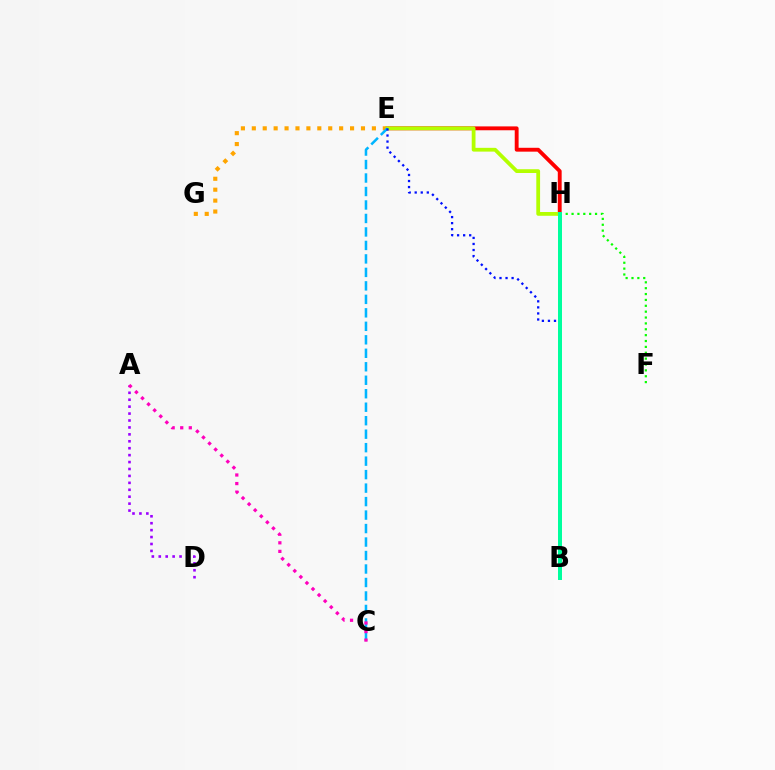{('E', 'H'): [{'color': '#ff0000', 'line_style': 'solid', 'thickness': 2.78}, {'color': '#b3ff00', 'line_style': 'solid', 'thickness': 2.72}], ('E', 'G'): [{'color': '#ffa500', 'line_style': 'dotted', 'thickness': 2.97}], ('A', 'D'): [{'color': '#9b00ff', 'line_style': 'dotted', 'thickness': 1.88}], ('F', 'H'): [{'color': '#08ff00', 'line_style': 'dotted', 'thickness': 1.59}], ('C', 'E'): [{'color': '#00b5ff', 'line_style': 'dashed', 'thickness': 1.83}], ('A', 'C'): [{'color': '#ff00bd', 'line_style': 'dotted', 'thickness': 2.33}], ('B', 'E'): [{'color': '#0010ff', 'line_style': 'dotted', 'thickness': 1.64}], ('B', 'H'): [{'color': '#00ff9d', 'line_style': 'solid', 'thickness': 2.87}]}